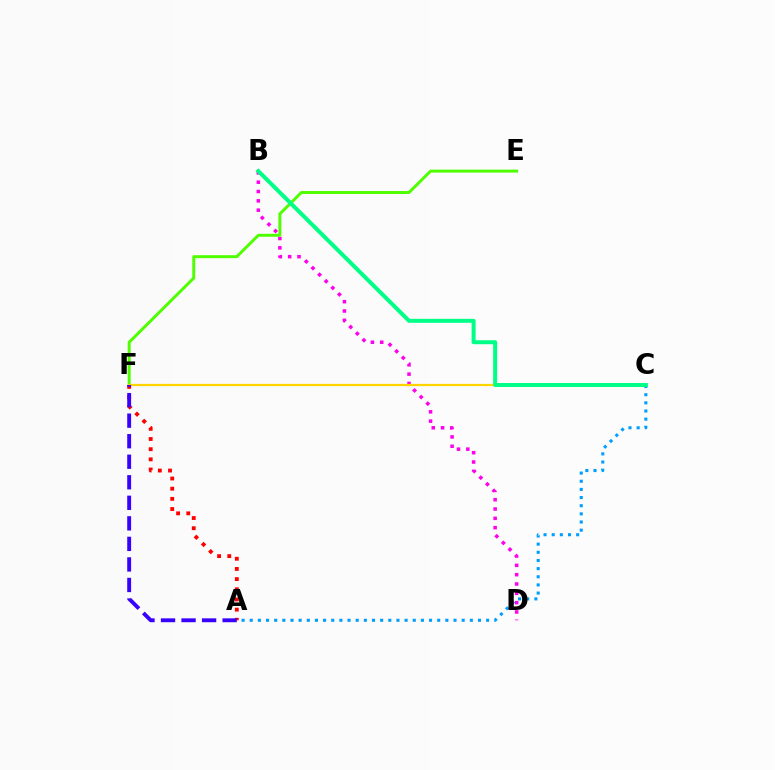{('B', 'D'): [{'color': '#ff00ed', 'line_style': 'dotted', 'thickness': 2.53}], ('E', 'F'): [{'color': '#4fff00', 'line_style': 'solid', 'thickness': 2.13}], ('C', 'F'): [{'color': '#ffd500', 'line_style': 'solid', 'thickness': 1.6}], ('A', 'C'): [{'color': '#009eff', 'line_style': 'dotted', 'thickness': 2.21}], ('B', 'C'): [{'color': '#00ff86', 'line_style': 'solid', 'thickness': 2.87}], ('A', 'F'): [{'color': '#ff0000', 'line_style': 'dotted', 'thickness': 2.76}, {'color': '#3700ff', 'line_style': 'dashed', 'thickness': 2.79}]}